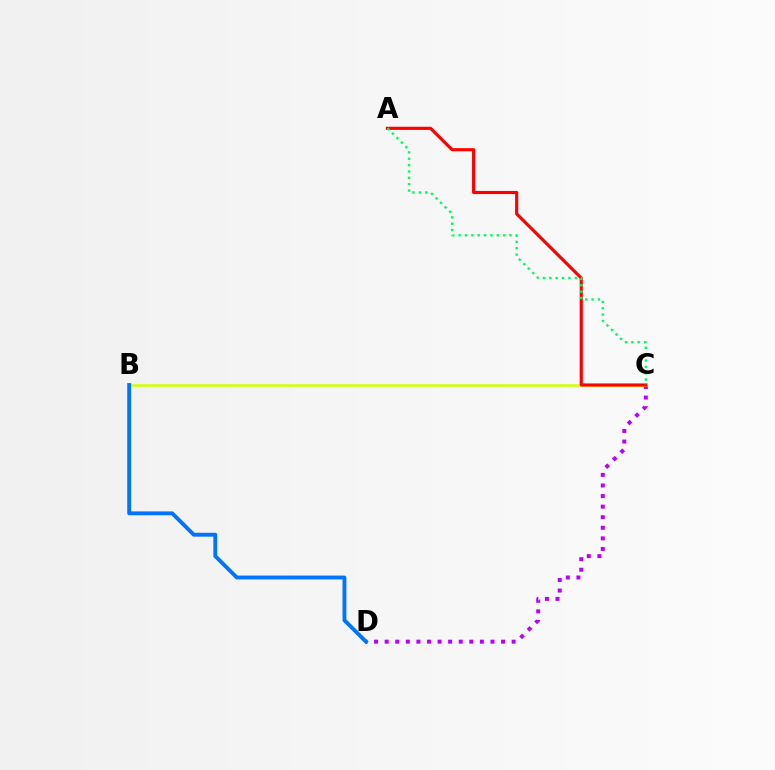{('C', 'D'): [{'color': '#b900ff', 'line_style': 'dotted', 'thickness': 2.87}], ('B', 'C'): [{'color': '#d1ff00', 'line_style': 'solid', 'thickness': 1.81}], ('B', 'D'): [{'color': '#0074ff', 'line_style': 'solid', 'thickness': 2.78}], ('A', 'C'): [{'color': '#ff0000', 'line_style': 'solid', 'thickness': 2.26}, {'color': '#00ff5c', 'line_style': 'dotted', 'thickness': 1.73}]}